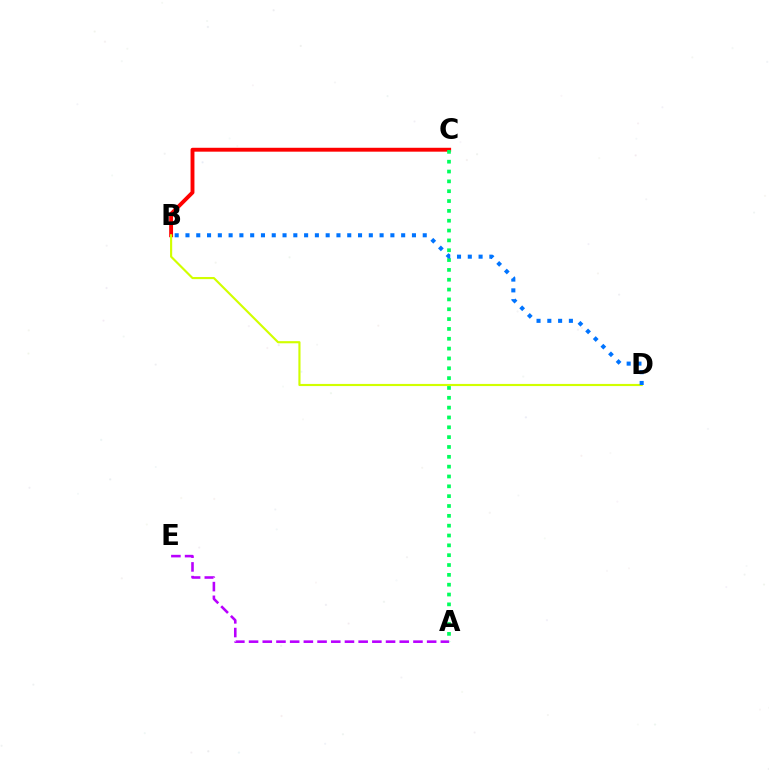{('B', 'C'): [{'color': '#ff0000', 'line_style': 'solid', 'thickness': 2.8}], ('A', 'E'): [{'color': '#b900ff', 'line_style': 'dashed', 'thickness': 1.86}], ('B', 'D'): [{'color': '#d1ff00', 'line_style': 'solid', 'thickness': 1.55}, {'color': '#0074ff', 'line_style': 'dotted', 'thickness': 2.93}], ('A', 'C'): [{'color': '#00ff5c', 'line_style': 'dotted', 'thickness': 2.67}]}